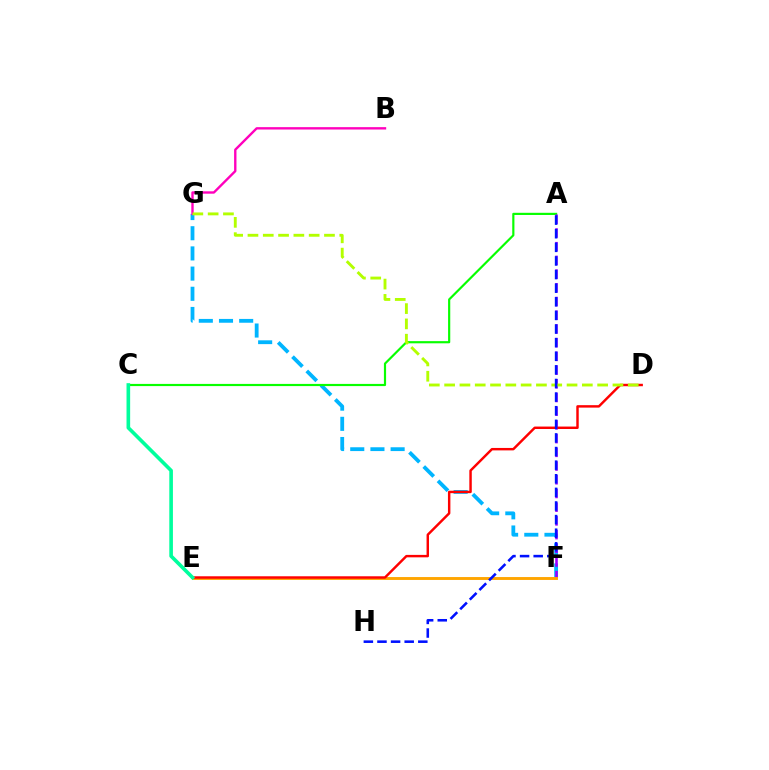{('F', 'G'): [{'color': '#00b5ff', 'line_style': 'dashed', 'thickness': 2.74}], ('B', 'G'): [{'color': '#ff00bd', 'line_style': 'solid', 'thickness': 1.71}], ('A', 'C'): [{'color': '#08ff00', 'line_style': 'solid', 'thickness': 1.57}], ('A', 'F'): [{'color': '#9b00ff', 'line_style': 'dashed', 'thickness': 1.86}], ('E', 'F'): [{'color': '#ffa500', 'line_style': 'solid', 'thickness': 2.09}], ('D', 'E'): [{'color': '#ff0000', 'line_style': 'solid', 'thickness': 1.76}], ('D', 'G'): [{'color': '#b3ff00', 'line_style': 'dashed', 'thickness': 2.08}], ('C', 'E'): [{'color': '#00ff9d', 'line_style': 'solid', 'thickness': 2.61}], ('A', 'H'): [{'color': '#0010ff', 'line_style': 'dashed', 'thickness': 1.85}]}